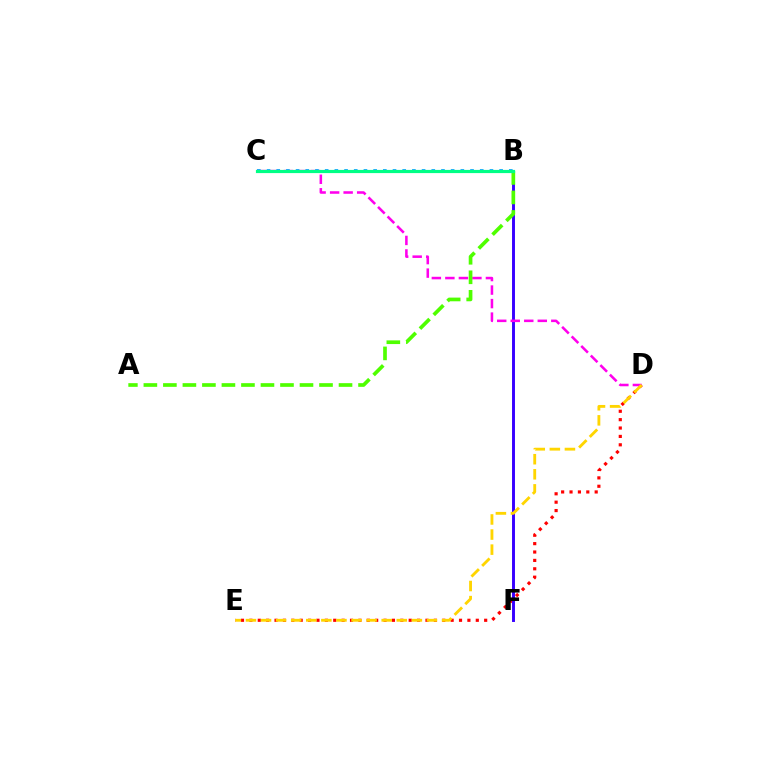{('D', 'E'): [{'color': '#ff0000', 'line_style': 'dotted', 'thickness': 2.28}, {'color': '#ffd500', 'line_style': 'dashed', 'thickness': 2.05}], ('B', 'F'): [{'color': '#3700ff', 'line_style': 'solid', 'thickness': 2.11}], ('C', 'D'): [{'color': '#ff00ed', 'line_style': 'dashed', 'thickness': 1.84}], ('A', 'B'): [{'color': '#4fff00', 'line_style': 'dashed', 'thickness': 2.65}], ('B', 'C'): [{'color': '#009eff', 'line_style': 'dotted', 'thickness': 2.63}, {'color': '#00ff86', 'line_style': 'solid', 'thickness': 2.29}]}